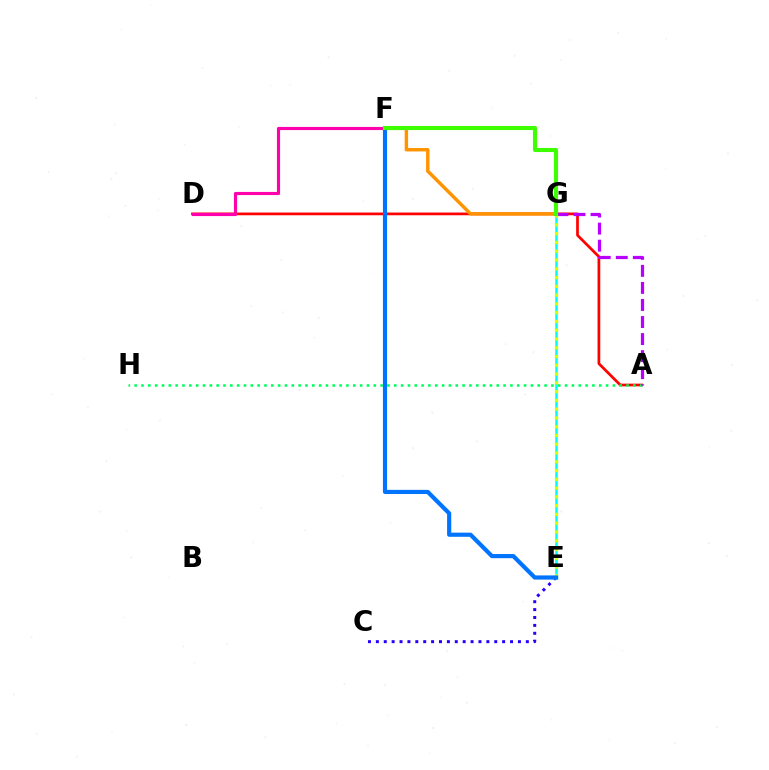{('A', 'D'): [{'color': '#ff0000', 'line_style': 'solid', 'thickness': 1.96}], ('C', 'E'): [{'color': '#2500ff', 'line_style': 'dotted', 'thickness': 2.14}], ('A', 'H'): [{'color': '#00ff5c', 'line_style': 'dotted', 'thickness': 1.86}], ('E', 'G'): [{'color': '#00fff6', 'line_style': 'solid', 'thickness': 1.84}, {'color': '#d1ff00', 'line_style': 'dotted', 'thickness': 2.38}], ('A', 'G'): [{'color': '#b900ff', 'line_style': 'dashed', 'thickness': 2.32}], ('F', 'G'): [{'color': '#ff9400', 'line_style': 'solid', 'thickness': 2.48}, {'color': '#3dff00', 'line_style': 'solid', 'thickness': 2.96}], ('E', 'F'): [{'color': '#0074ff', 'line_style': 'solid', 'thickness': 2.99}], ('D', 'F'): [{'color': '#ff00ac', 'line_style': 'solid', 'thickness': 2.26}]}